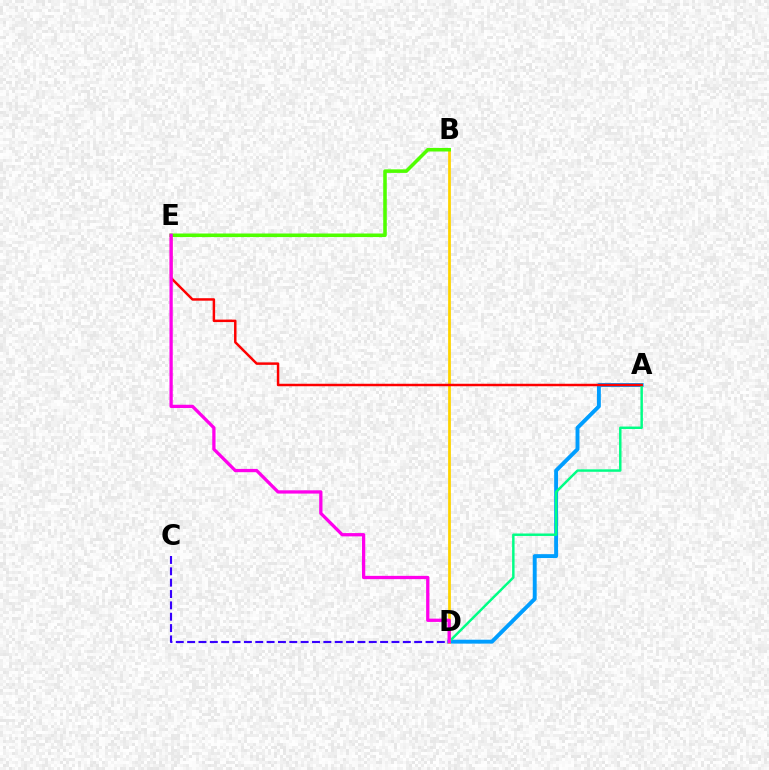{('A', 'D'): [{'color': '#009eff', 'line_style': 'solid', 'thickness': 2.81}, {'color': '#00ff86', 'line_style': 'solid', 'thickness': 1.77}], ('C', 'D'): [{'color': '#3700ff', 'line_style': 'dashed', 'thickness': 1.54}], ('B', 'D'): [{'color': '#ffd500', 'line_style': 'solid', 'thickness': 1.99}], ('A', 'E'): [{'color': '#ff0000', 'line_style': 'solid', 'thickness': 1.78}], ('B', 'E'): [{'color': '#4fff00', 'line_style': 'solid', 'thickness': 2.56}], ('D', 'E'): [{'color': '#ff00ed', 'line_style': 'solid', 'thickness': 2.36}]}